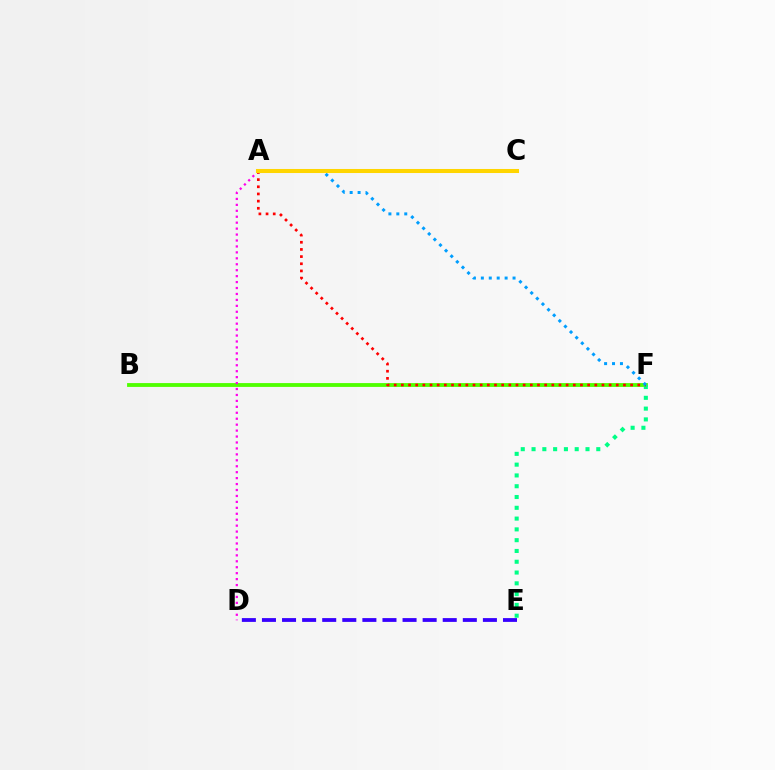{('D', 'E'): [{'color': '#3700ff', 'line_style': 'dashed', 'thickness': 2.73}], ('B', 'F'): [{'color': '#4fff00', 'line_style': 'solid', 'thickness': 2.76}], ('E', 'F'): [{'color': '#00ff86', 'line_style': 'dotted', 'thickness': 2.93}], ('A', 'D'): [{'color': '#ff00ed', 'line_style': 'dotted', 'thickness': 1.61}], ('A', 'F'): [{'color': '#ff0000', 'line_style': 'dotted', 'thickness': 1.95}, {'color': '#009eff', 'line_style': 'dotted', 'thickness': 2.15}], ('A', 'C'): [{'color': '#ffd500', 'line_style': 'solid', 'thickness': 2.91}]}